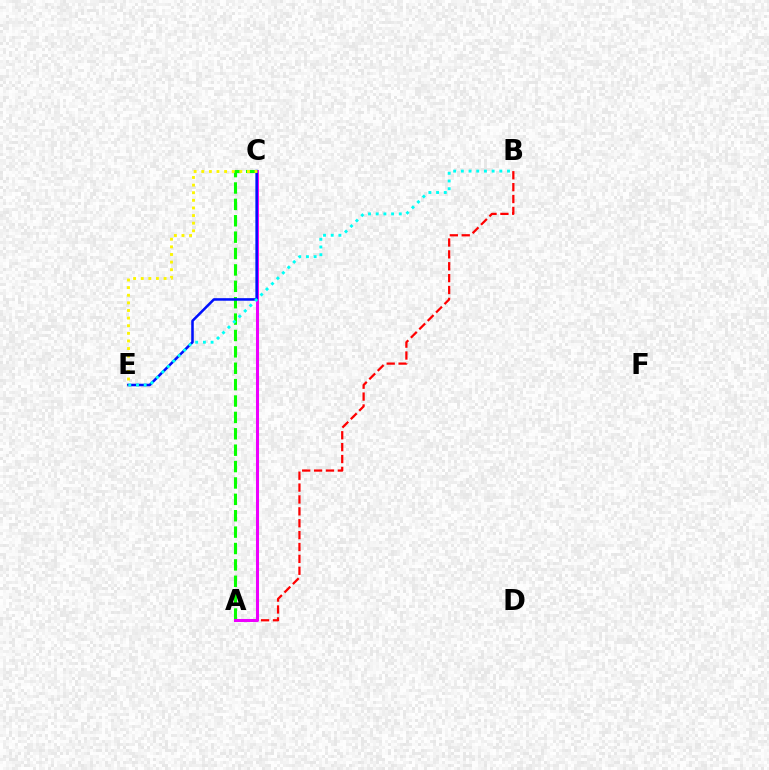{('A', 'B'): [{'color': '#ff0000', 'line_style': 'dashed', 'thickness': 1.61}], ('A', 'C'): [{'color': '#08ff00', 'line_style': 'dashed', 'thickness': 2.23}, {'color': '#ee00ff', 'line_style': 'solid', 'thickness': 2.19}], ('C', 'E'): [{'color': '#0010ff', 'line_style': 'solid', 'thickness': 1.84}, {'color': '#fcf500', 'line_style': 'dotted', 'thickness': 2.07}], ('B', 'E'): [{'color': '#00fff6', 'line_style': 'dotted', 'thickness': 2.09}]}